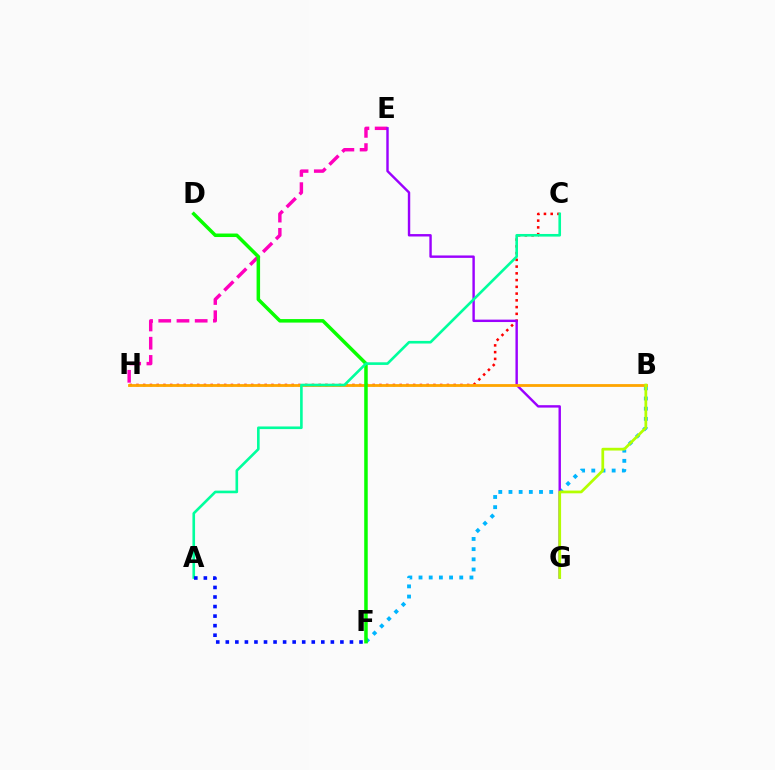{('E', 'H'): [{'color': '#ff00bd', 'line_style': 'dashed', 'thickness': 2.47}], ('C', 'H'): [{'color': '#ff0000', 'line_style': 'dotted', 'thickness': 1.83}], ('B', 'F'): [{'color': '#00b5ff', 'line_style': 'dotted', 'thickness': 2.77}], ('E', 'G'): [{'color': '#9b00ff', 'line_style': 'solid', 'thickness': 1.74}], ('B', 'H'): [{'color': '#ffa500', 'line_style': 'solid', 'thickness': 2.02}], ('B', 'G'): [{'color': '#b3ff00', 'line_style': 'solid', 'thickness': 1.98}], ('D', 'F'): [{'color': '#08ff00', 'line_style': 'solid', 'thickness': 2.52}], ('A', 'C'): [{'color': '#00ff9d', 'line_style': 'solid', 'thickness': 1.89}], ('A', 'F'): [{'color': '#0010ff', 'line_style': 'dotted', 'thickness': 2.59}]}